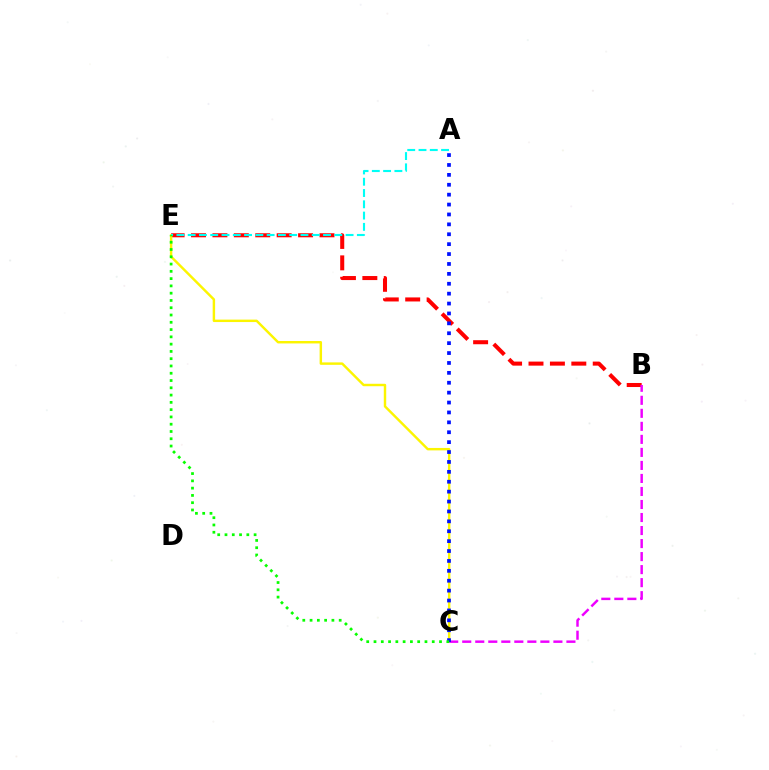{('B', 'E'): [{'color': '#ff0000', 'line_style': 'dashed', 'thickness': 2.91}], ('C', 'E'): [{'color': '#fcf500', 'line_style': 'solid', 'thickness': 1.75}, {'color': '#08ff00', 'line_style': 'dotted', 'thickness': 1.98}], ('B', 'C'): [{'color': '#ee00ff', 'line_style': 'dashed', 'thickness': 1.77}], ('A', 'C'): [{'color': '#0010ff', 'line_style': 'dotted', 'thickness': 2.69}], ('A', 'E'): [{'color': '#00fff6', 'line_style': 'dashed', 'thickness': 1.53}]}